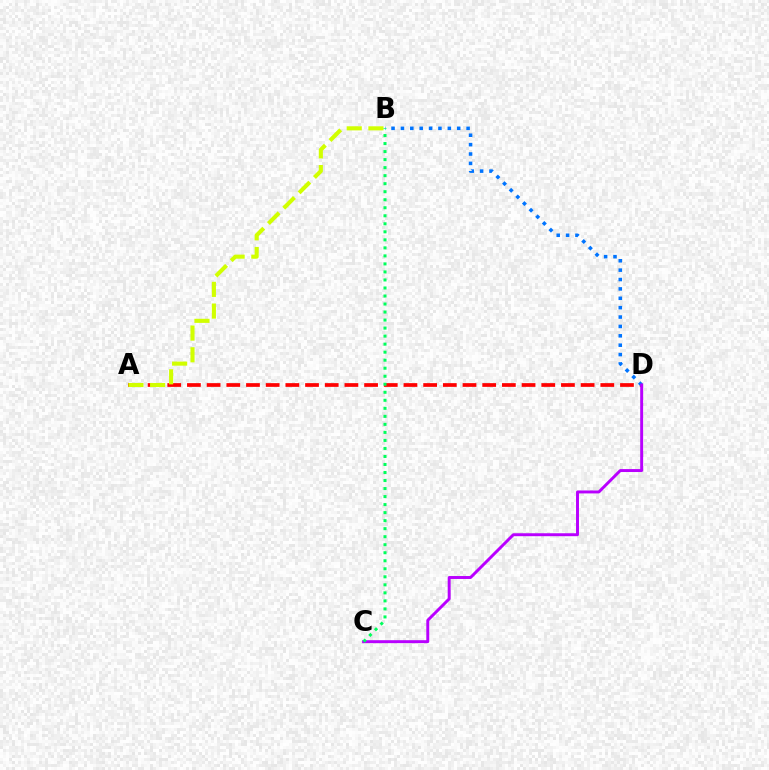{('A', 'D'): [{'color': '#ff0000', 'line_style': 'dashed', 'thickness': 2.67}], ('B', 'D'): [{'color': '#0074ff', 'line_style': 'dotted', 'thickness': 2.55}], ('C', 'D'): [{'color': '#b900ff', 'line_style': 'solid', 'thickness': 2.12}], ('A', 'B'): [{'color': '#d1ff00', 'line_style': 'dashed', 'thickness': 2.95}], ('B', 'C'): [{'color': '#00ff5c', 'line_style': 'dotted', 'thickness': 2.18}]}